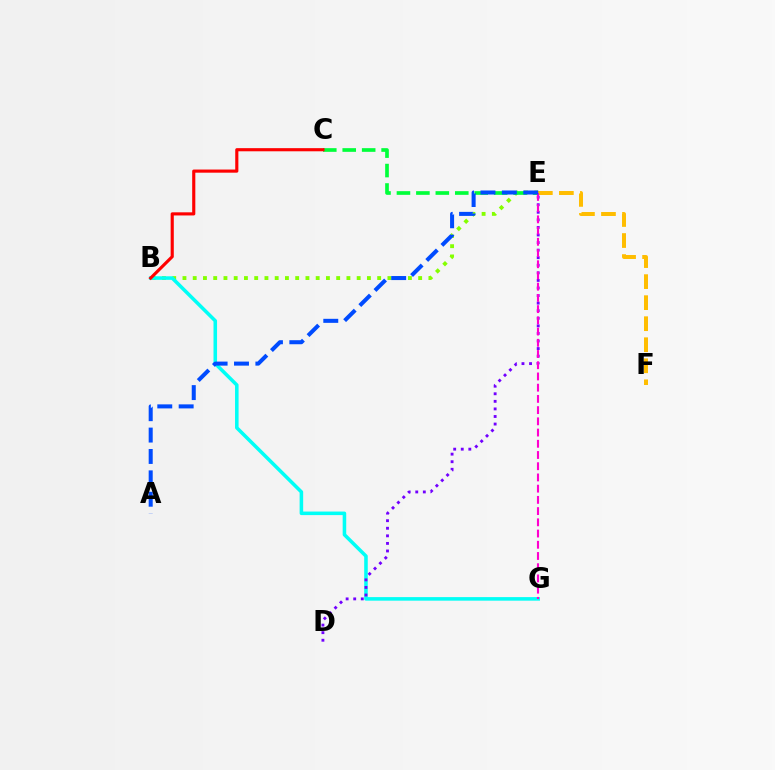{('B', 'E'): [{'color': '#84ff00', 'line_style': 'dotted', 'thickness': 2.78}], ('B', 'G'): [{'color': '#00fff6', 'line_style': 'solid', 'thickness': 2.55}], ('C', 'E'): [{'color': '#00ff39', 'line_style': 'dashed', 'thickness': 2.64}], ('E', 'F'): [{'color': '#ffbd00', 'line_style': 'dashed', 'thickness': 2.86}], ('B', 'C'): [{'color': '#ff0000', 'line_style': 'solid', 'thickness': 2.26}], ('D', 'E'): [{'color': '#7200ff', 'line_style': 'dotted', 'thickness': 2.06}], ('E', 'G'): [{'color': '#ff00cf', 'line_style': 'dashed', 'thickness': 1.52}], ('A', 'E'): [{'color': '#004bff', 'line_style': 'dashed', 'thickness': 2.91}]}